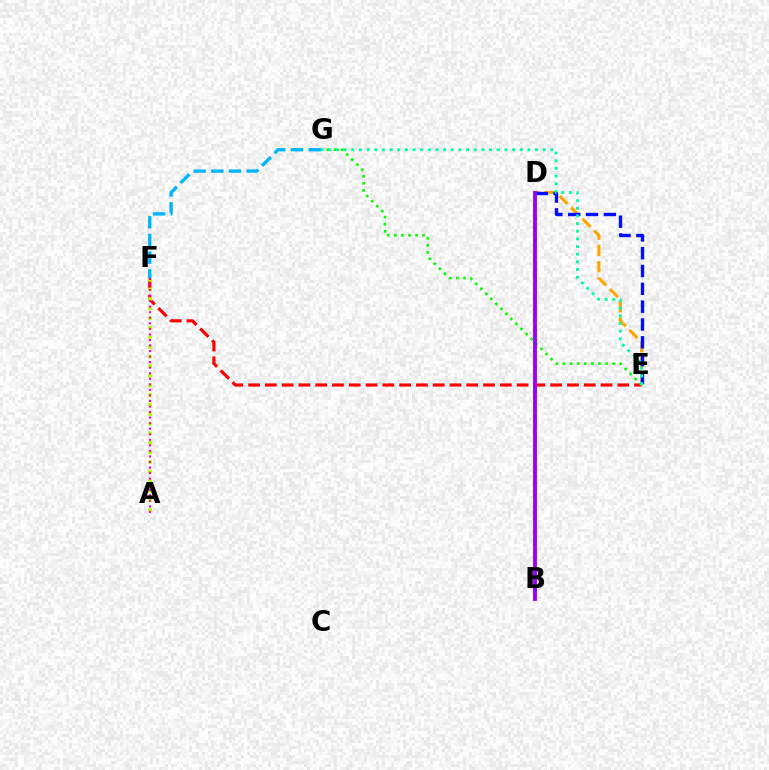{('D', 'E'): [{'color': '#ffa500', 'line_style': 'dashed', 'thickness': 2.21}, {'color': '#0010ff', 'line_style': 'dashed', 'thickness': 2.42}], ('E', 'F'): [{'color': '#ff0000', 'line_style': 'dashed', 'thickness': 2.28}], ('E', 'G'): [{'color': '#08ff00', 'line_style': 'dotted', 'thickness': 1.93}, {'color': '#00ff9d', 'line_style': 'dotted', 'thickness': 2.08}], ('A', 'F'): [{'color': '#b3ff00', 'line_style': 'dotted', 'thickness': 2.61}, {'color': '#ff00bd', 'line_style': 'dotted', 'thickness': 1.51}], ('F', 'G'): [{'color': '#00b5ff', 'line_style': 'dashed', 'thickness': 2.4}], ('B', 'D'): [{'color': '#9b00ff', 'line_style': 'solid', 'thickness': 2.8}]}